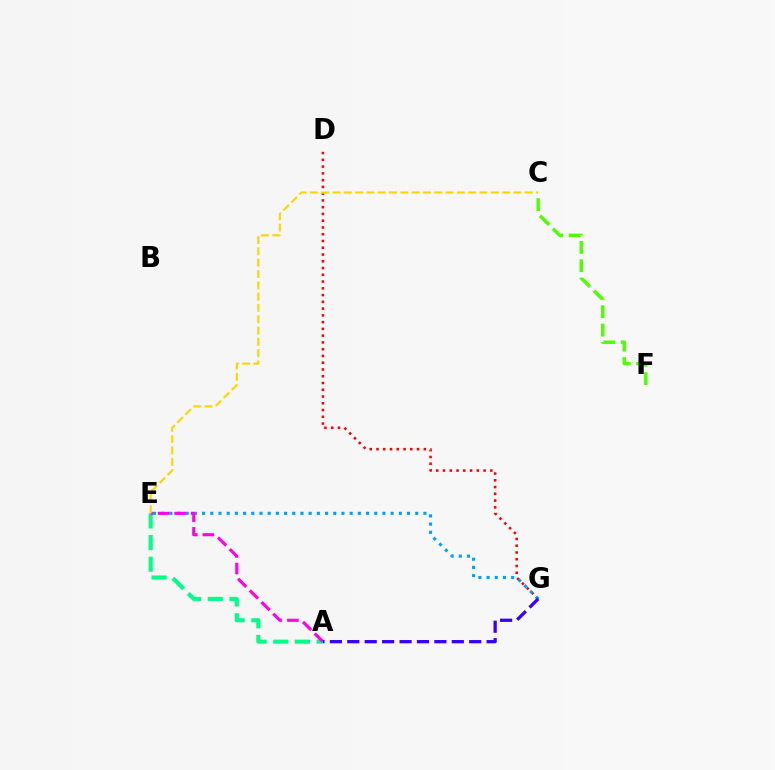{('A', 'E'): [{'color': '#00ff86', 'line_style': 'dashed', 'thickness': 2.94}, {'color': '#ff00ed', 'line_style': 'dashed', 'thickness': 2.25}], ('D', 'G'): [{'color': '#ff0000', 'line_style': 'dotted', 'thickness': 1.84}], ('E', 'G'): [{'color': '#009eff', 'line_style': 'dotted', 'thickness': 2.23}], ('C', 'F'): [{'color': '#4fff00', 'line_style': 'dashed', 'thickness': 2.49}], ('C', 'E'): [{'color': '#ffd500', 'line_style': 'dashed', 'thickness': 1.54}], ('A', 'G'): [{'color': '#3700ff', 'line_style': 'dashed', 'thickness': 2.37}]}